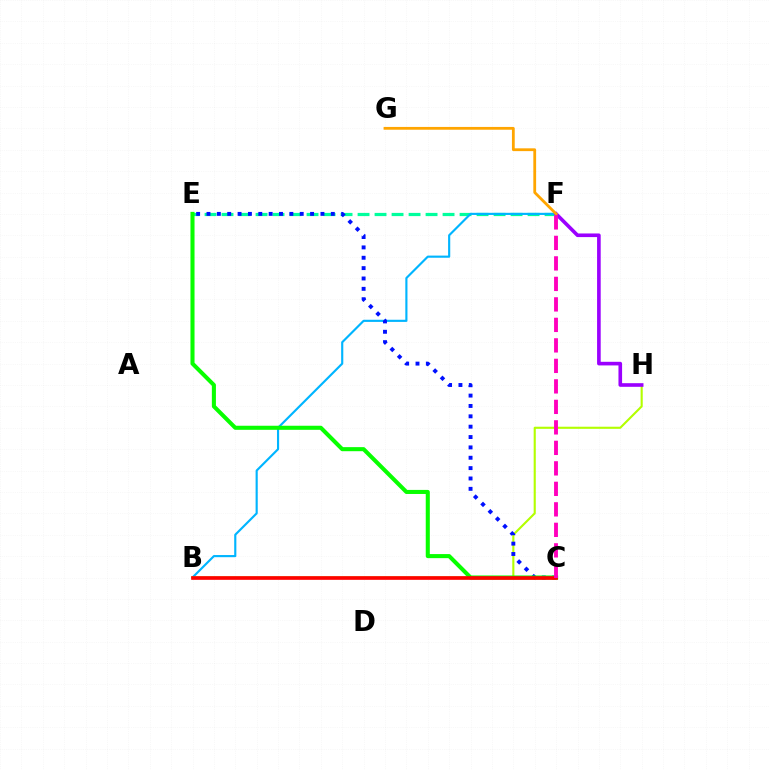{('E', 'F'): [{'color': '#00ff9d', 'line_style': 'dashed', 'thickness': 2.31}], ('B', 'F'): [{'color': '#00b5ff', 'line_style': 'solid', 'thickness': 1.54}], ('B', 'H'): [{'color': '#b3ff00', 'line_style': 'solid', 'thickness': 1.52}], ('F', 'H'): [{'color': '#9b00ff', 'line_style': 'solid', 'thickness': 2.61}], ('C', 'E'): [{'color': '#0010ff', 'line_style': 'dotted', 'thickness': 2.81}, {'color': '#08ff00', 'line_style': 'solid', 'thickness': 2.93}], ('B', 'C'): [{'color': '#ff0000', 'line_style': 'solid', 'thickness': 2.63}], ('F', 'G'): [{'color': '#ffa500', 'line_style': 'solid', 'thickness': 2.01}], ('C', 'F'): [{'color': '#ff00bd', 'line_style': 'dashed', 'thickness': 2.78}]}